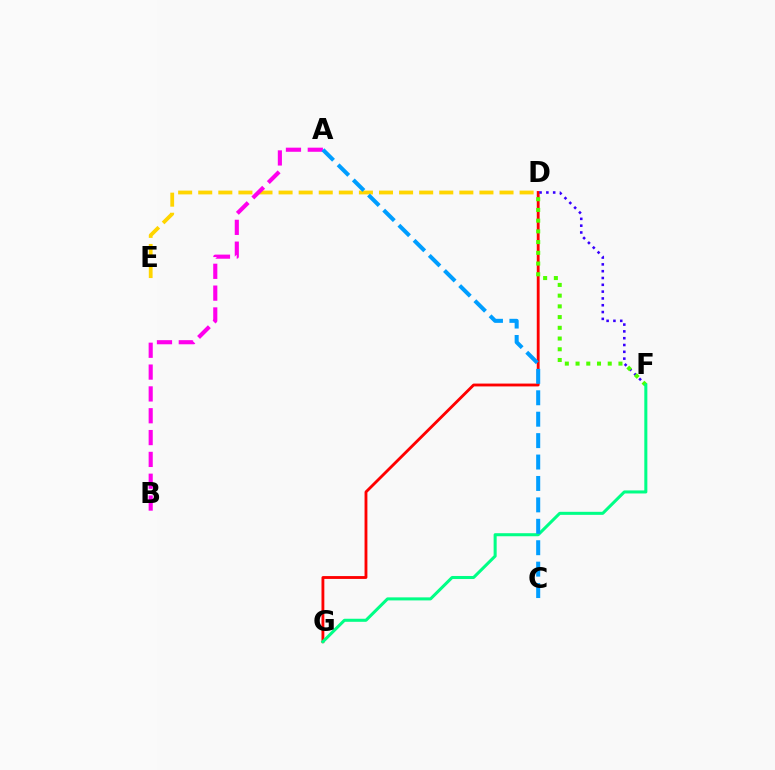{('D', 'E'): [{'color': '#ffd500', 'line_style': 'dashed', 'thickness': 2.73}], ('A', 'B'): [{'color': '#ff00ed', 'line_style': 'dashed', 'thickness': 2.97}], ('D', 'G'): [{'color': '#ff0000', 'line_style': 'solid', 'thickness': 2.05}], ('D', 'F'): [{'color': '#3700ff', 'line_style': 'dotted', 'thickness': 1.85}, {'color': '#4fff00', 'line_style': 'dotted', 'thickness': 2.91}], ('F', 'G'): [{'color': '#00ff86', 'line_style': 'solid', 'thickness': 2.19}], ('A', 'C'): [{'color': '#009eff', 'line_style': 'dashed', 'thickness': 2.91}]}